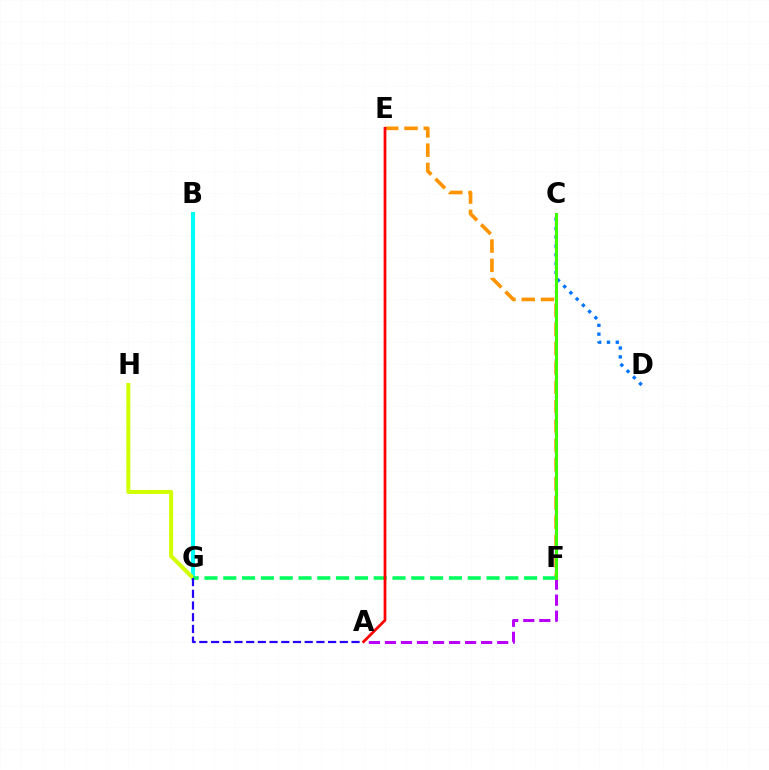{('B', 'G'): [{'color': '#00fff6', 'line_style': 'solid', 'thickness': 2.96}], ('C', 'F'): [{'color': '#ff00ac', 'line_style': 'dotted', 'thickness': 1.68}, {'color': '#3dff00', 'line_style': 'solid', 'thickness': 2.19}], ('A', 'F'): [{'color': '#b900ff', 'line_style': 'dashed', 'thickness': 2.18}], ('E', 'F'): [{'color': '#ff9400', 'line_style': 'dashed', 'thickness': 2.62}], ('G', 'H'): [{'color': '#d1ff00', 'line_style': 'solid', 'thickness': 2.9}], ('F', 'G'): [{'color': '#00ff5c', 'line_style': 'dashed', 'thickness': 2.55}], ('C', 'D'): [{'color': '#0074ff', 'line_style': 'dotted', 'thickness': 2.4}], ('A', 'G'): [{'color': '#2500ff', 'line_style': 'dashed', 'thickness': 1.59}], ('A', 'E'): [{'color': '#ff0000', 'line_style': 'solid', 'thickness': 1.98}]}